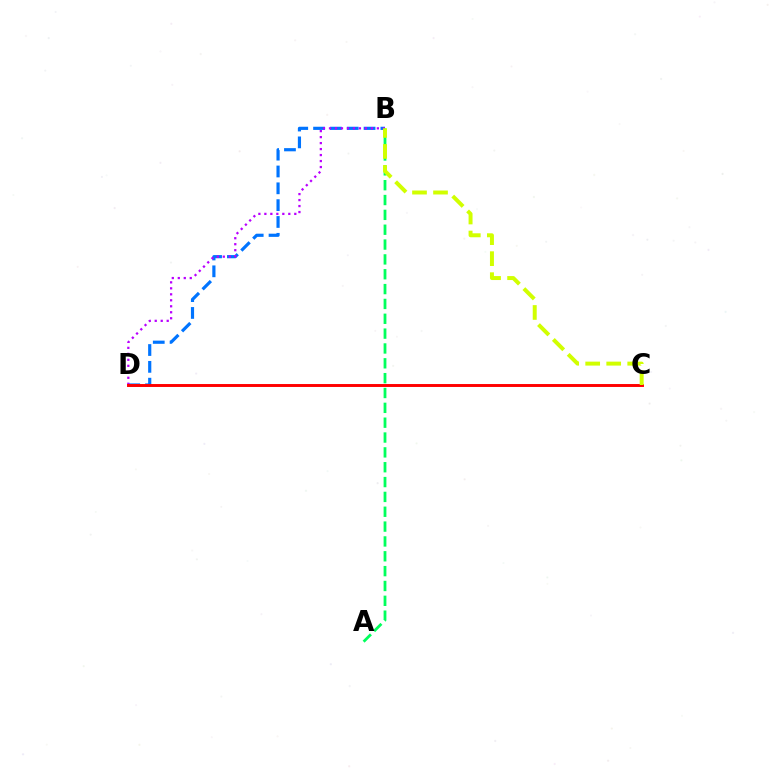{('B', 'D'): [{'color': '#0074ff', 'line_style': 'dashed', 'thickness': 2.29}, {'color': '#b900ff', 'line_style': 'dotted', 'thickness': 1.63}], ('C', 'D'): [{'color': '#ff0000', 'line_style': 'solid', 'thickness': 2.11}], ('A', 'B'): [{'color': '#00ff5c', 'line_style': 'dashed', 'thickness': 2.02}], ('B', 'C'): [{'color': '#d1ff00', 'line_style': 'dashed', 'thickness': 2.85}]}